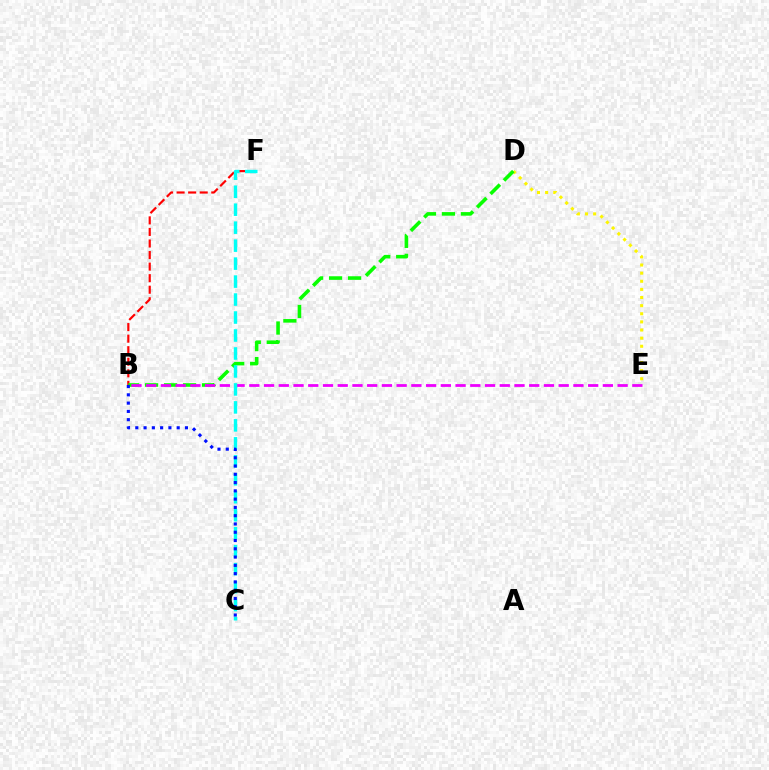{('D', 'E'): [{'color': '#fcf500', 'line_style': 'dotted', 'thickness': 2.21}], ('B', 'F'): [{'color': '#ff0000', 'line_style': 'dashed', 'thickness': 1.57}], ('B', 'D'): [{'color': '#08ff00', 'line_style': 'dashed', 'thickness': 2.58}], ('B', 'E'): [{'color': '#ee00ff', 'line_style': 'dashed', 'thickness': 2.0}], ('C', 'F'): [{'color': '#00fff6', 'line_style': 'dashed', 'thickness': 2.44}], ('B', 'C'): [{'color': '#0010ff', 'line_style': 'dotted', 'thickness': 2.25}]}